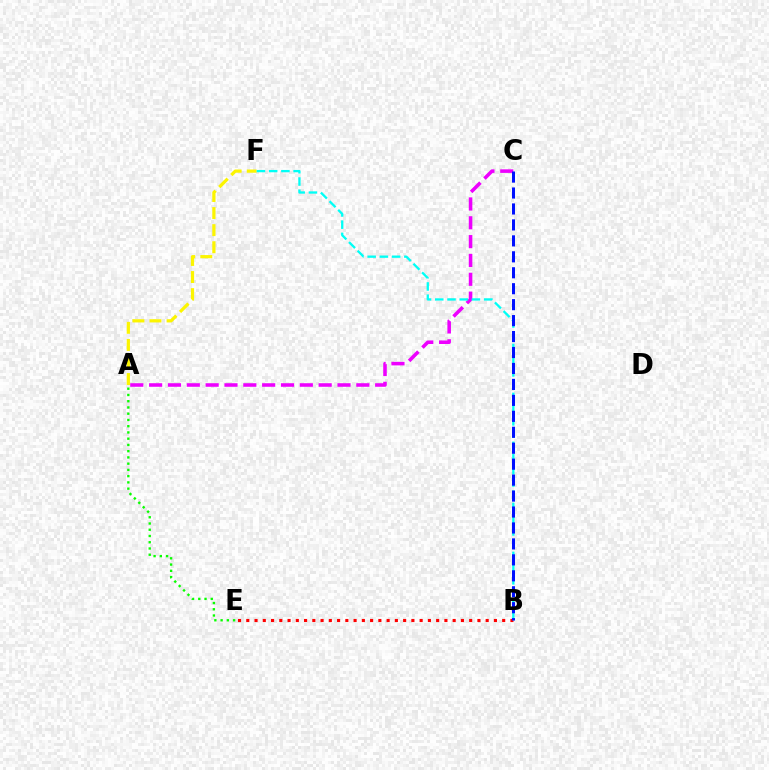{('A', 'C'): [{'color': '#ee00ff', 'line_style': 'dashed', 'thickness': 2.56}], ('B', 'E'): [{'color': '#ff0000', 'line_style': 'dotted', 'thickness': 2.24}], ('A', 'F'): [{'color': '#fcf500', 'line_style': 'dashed', 'thickness': 2.32}], ('B', 'F'): [{'color': '#00fff6', 'line_style': 'dashed', 'thickness': 1.66}], ('A', 'E'): [{'color': '#08ff00', 'line_style': 'dotted', 'thickness': 1.7}], ('B', 'C'): [{'color': '#0010ff', 'line_style': 'dashed', 'thickness': 2.17}]}